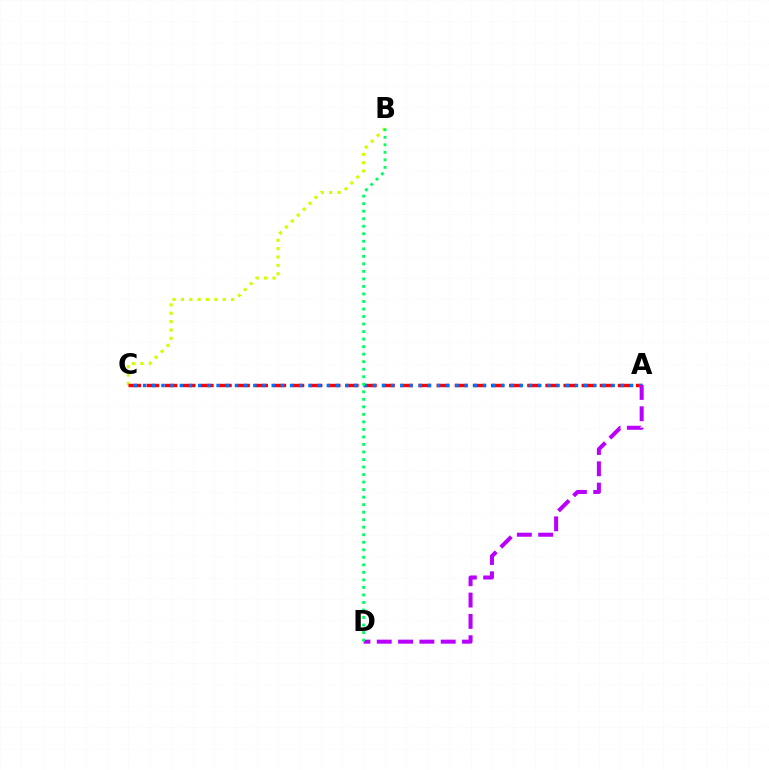{('B', 'C'): [{'color': '#d1ff00', 'line_style': 'dotted', 'thickness': 2.27}], ('A', 'C'): [{'color': '#ff0000', 'line_style': 'dashed', 'thickness': 2.46}, {'color': '#0074ff', 'line_style': 'dotted', 'thickness': 2.5}], ('A', 'D'): [{'color': '#b900ff', 'line_style': 'dashed', 'thickness': 2.9}], ('B', 'D'): [{'color': '#00ff5c', 'line_style': 'dotted', 'thickness': 2.04}]}